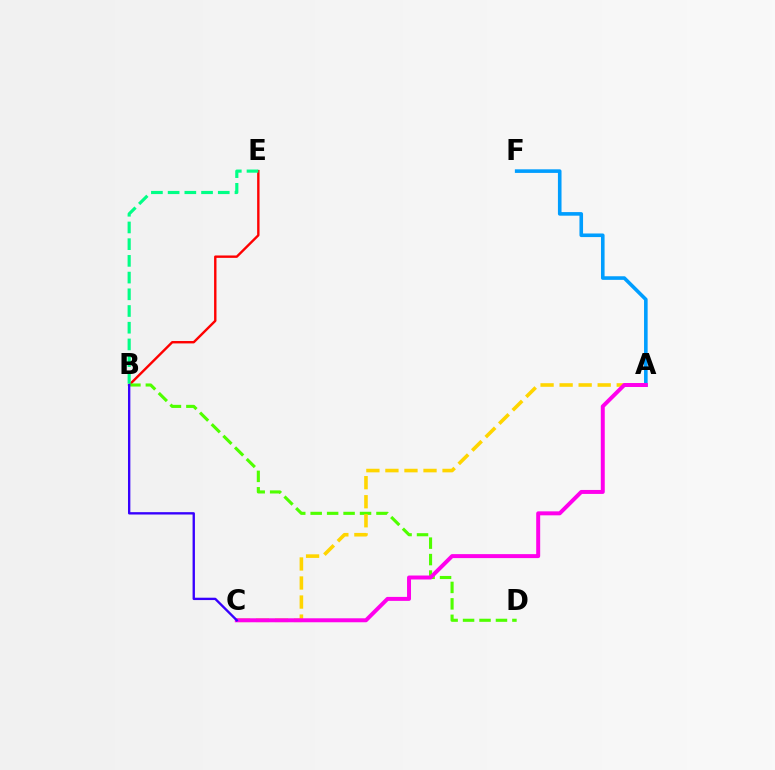{('B', 'E'): [{'color': '#ff0000', 'line_style': 'solid', 'thickness': 1.72}, {'color': '#00ff86', 'line_style': 'dashed', 'thickness': 2.27}], ('B', 'D'): [{'color': '#4fff00', 'line_style': 'dashed', 'thickness': 2.23}], ('A', 'F'): [{'color': '#009eff', 'line_style': 'solid', 'thickness': 2.59}], ('A', 'C'): [{'color': '#ffd500', 'line_style': 'dashed', 'thickness': 2.59}, {'color': '#ff00ed', 'line_style': 'solid', 'thickness': 2.86}], ('B', 'C'): [{'color': '#3700ff', 'line_style': 'solid', 'thickness': 1.69}]}